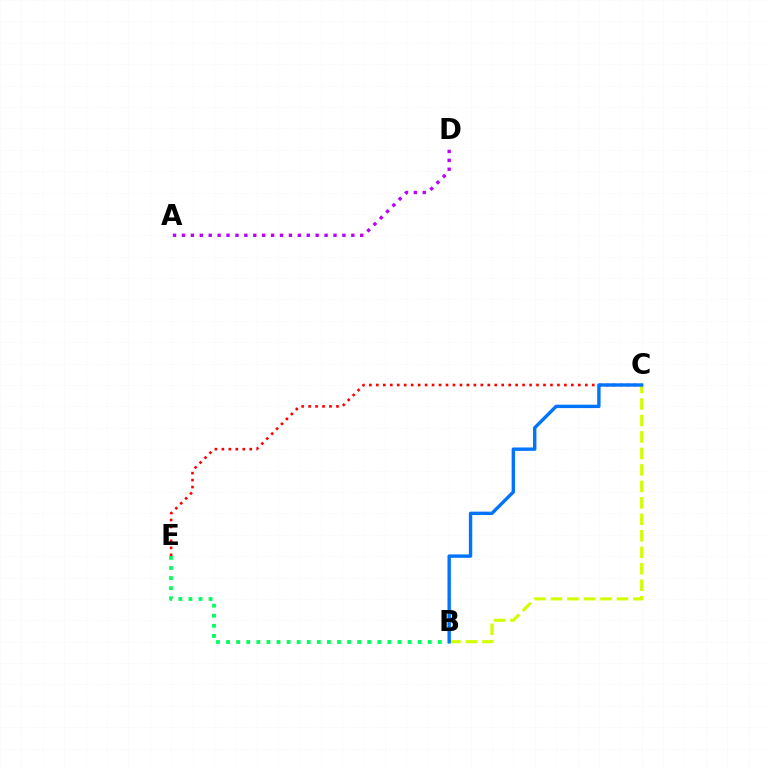{('A', 'D'): [{'color': '#b900ff', 'line_style': 'dotted', 'thickness': 2.42}], ('C', 'E'): [{'color': '#ff0000', 'line_style': 'dotted', 'thickness': 1.89}], ('B', 'E'): [{'color': '#00ff5c', 'line_style': 'dotted', 'thickness': 2.74}], ('B', 'C'): [{'color': '#d1ff00', 'line_style': 'dashed', 'thickness': 2.24}, {'color': '#0074ff', 'line_style': 'solid', 'thickness': 2.44}]}